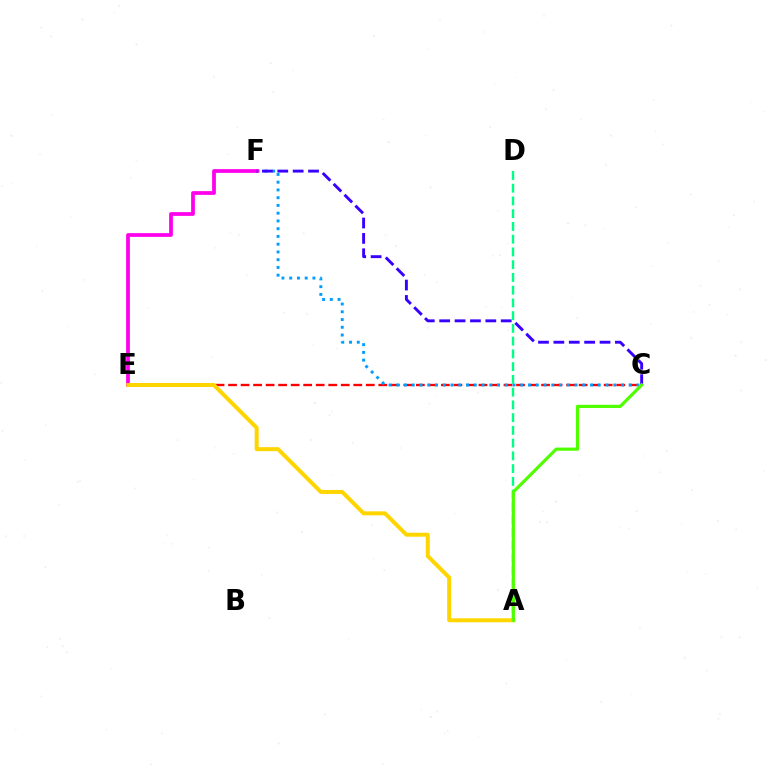{('C', 'E'): [{'color': '#ff0000', 'line_style': 'dashed', 'thickness': 1.7}], ('C', 'F'): [{'color': '#009eff', 'line_style': 'dotted', 'thickness': 2.11}, {'color': '#3700ff', 'line_style': 'dashed', 'thickness': 2.09}], ('E', 'F'): [{'color': '#ff00ed', 'line_style': 'solid', 'thickness': 2.69}], ('A', 'D'): [{'color': '#00ff86', 'line_style': 'dashed', 'thickness': 1.73}], ('A', 'E'): [{'color': '#ffd500', 'line_style': 'solid', 'thickness': 2.87}], ('A', 'C'): [{'color': '#4fff00', 'line_style': 'solid', 'thickness': 2.28}]}